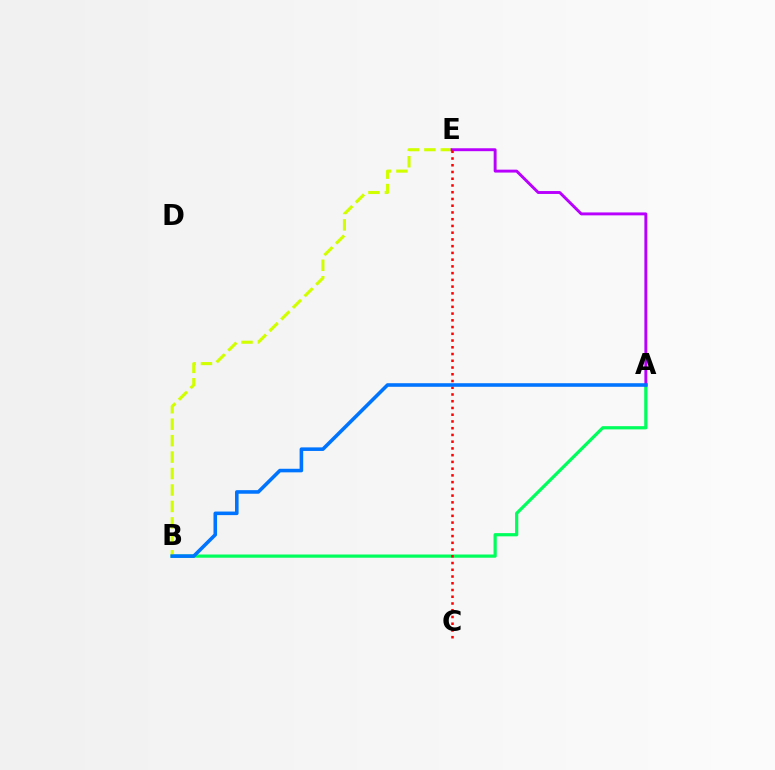{('A', 'B'): [{'color': '#00ff5c', 'line_style': 'solid', 'thickness': 2.32}, {'color': '#0074ff', 'line_style': 'solid', 'thickness': 2.57}], ('B', 'E'): [{'color': '#d1ff00', 'line_style': 'dashed', 'thickness': 2.23}], ('A', 'E'): [{'color': '#b900ff', 'line_style': 'solid', 'thickness': 2.1}], ('C', 'E'): [{'color': '#ff0000', 'line_style': 'dotted', 'thickness': 1.83}]}